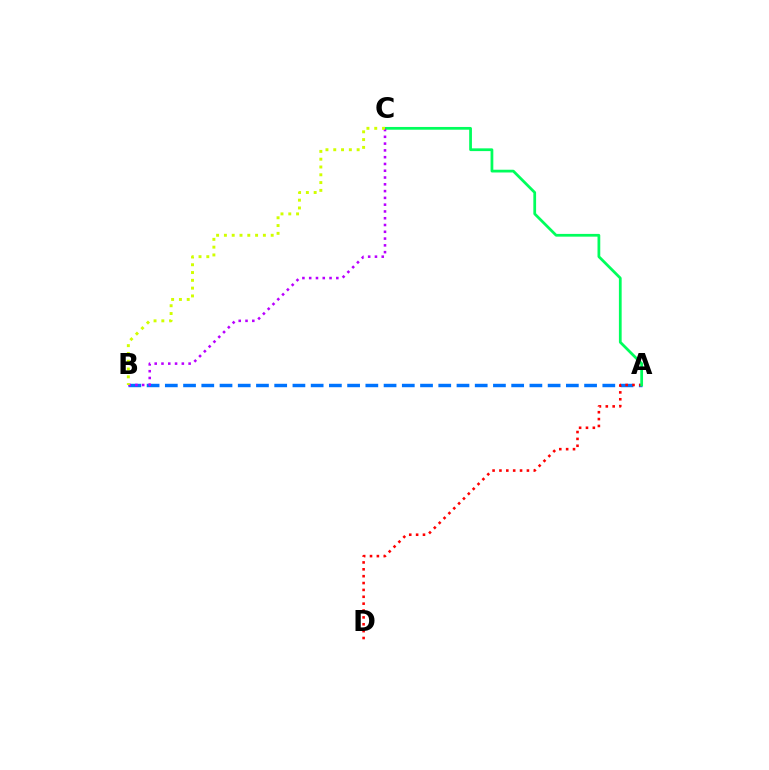{('A', 'B'): [{'color': '#0074ff', 'line_style': 'dashed', 'thickness': 2.48}], ('A', 'D'): [{'color': '#ff0000', 'line_style': 'dotted', 'thickness': 1.87}], ('A', 'C'): [{'color': '#00ff5c', 'line_style': 'solid', 'thickness': 1.98}], ('B', 'C'): [{'color': '#b900ff', 'line_style': 'dotted', 'thickness': 1.84}, {'color': '#d1ff00', 'line_style': 'dotted', 'thickness': 2.12}]}